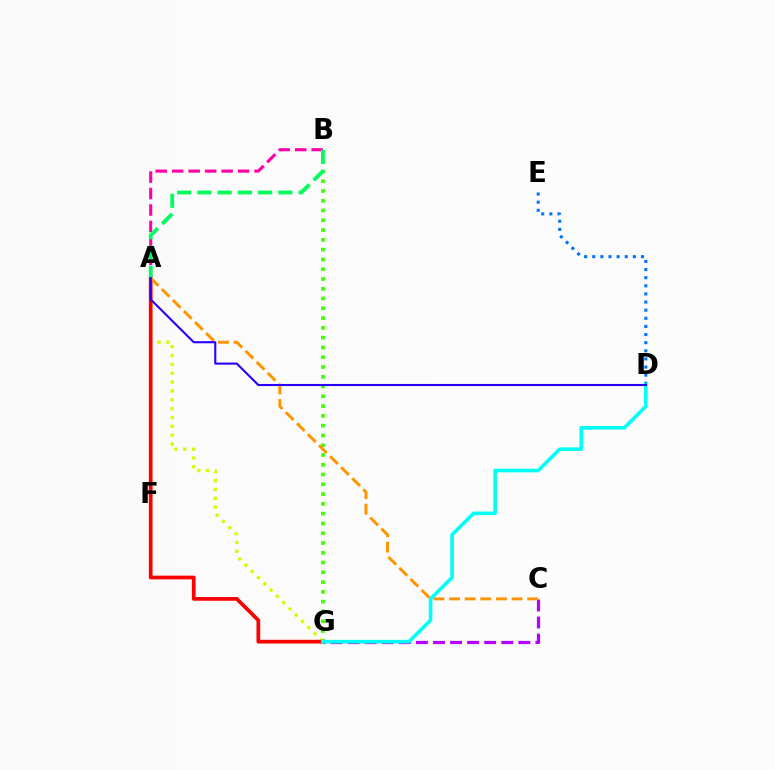{('A', 'B'): [{'color': '#ff00ac', 'line_style': 'dashed', 'thickness': 2.24}, {'color': '#00ff5c', 'line_style': 'dashed', 'thickness': 2.75}], ('B', 'G'): [{'color': '#3dff00', 'line_style': 'dotted', 'thickness': 2.66}], ('C', 'G'): [{'color': '#b900ff', 'line_style': 'dashed', 'thickness': 2.32}], ('D', 'E'): [{'color': '#0074ff', 'line_style': 'dotted', 'thickness': 2.21}], ('A', 'G'): [{'color': '#d1ff00', 'line_style': 'dotted', 'thickness': 2.4}, {'color': '#ff0000', 'line_style': 'solid', 'thickness': 2.68}], ('A', 'C'): [{'color': '#ff9400', 'line_style': 'dashed', 'thickness': 2.12}], ('D', 'G'): [{'color': '#00fff6', 'line_style': 'solid', 'thickness': 2.6}], ('A', 'D'): [{'color': '#2500ff', 'line_style': 'solid', 'thickness': 1.5}]}